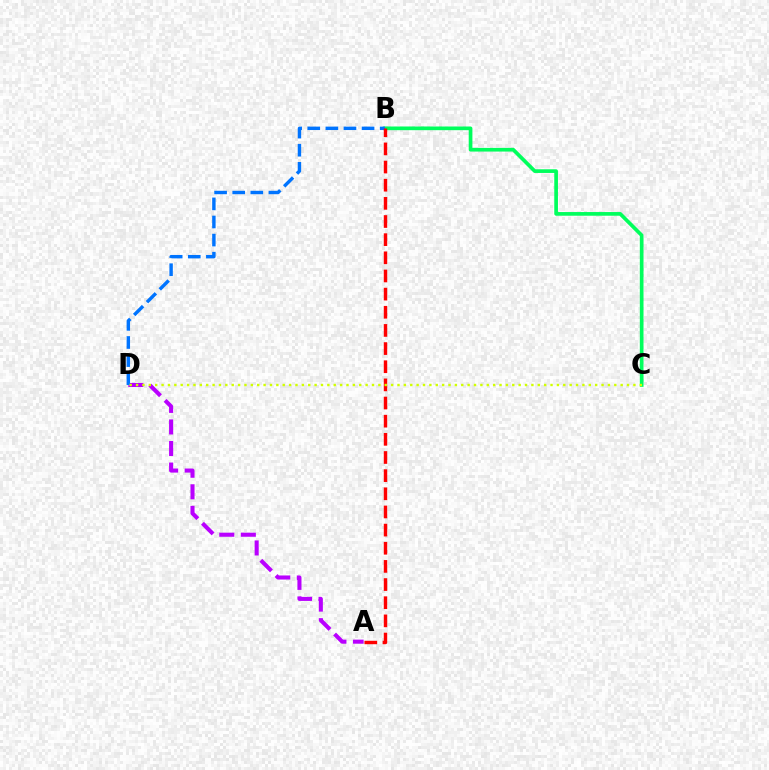{('B', 'C'): [{'color': '#00ff5c', 'line_style': 'solid', 'thickness': 2.65}], ('A', 'D'): [{'color': '#b900ff', 'line_style': 'dashed', 'thickness': 2.93}], ('B', 'D'): [{'color': '#0074ff', 'line_style': 'dashed', 'thickness': 2.46}], ('A', 'B'): [{'color': '#ff0000', 'line_style': 'dashed', 'thickness': 2.47}], ('C', 'D'): [{'color': '#d1ff00', 'line_style': 'dotted', 'thickness': 1.73}]}